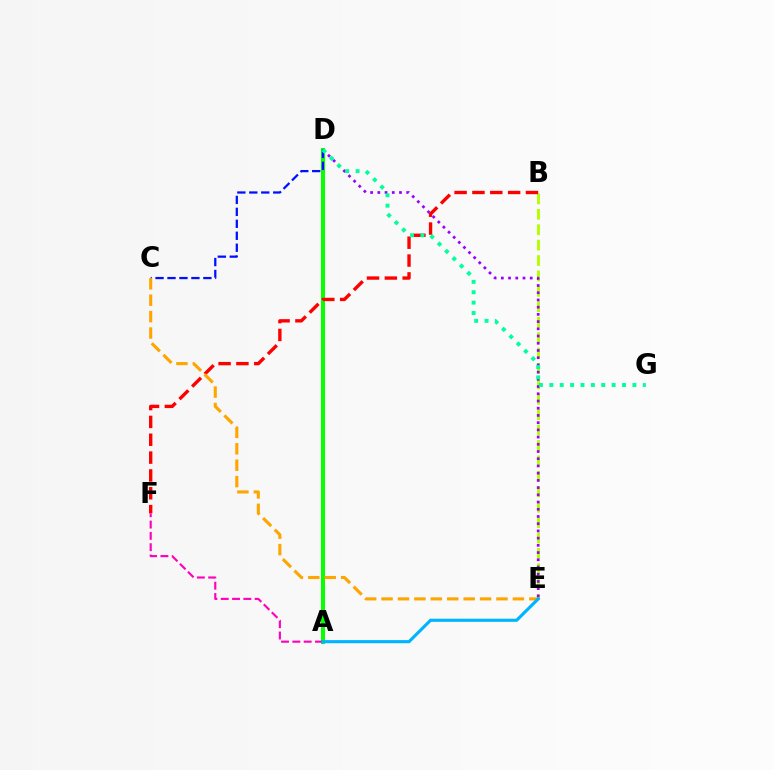{('B', 'E'): [{'color': '#b3ff00', 'line_style': 'dashed', 'thickness': 2.09}], ('A', 'D'): [{'color': '#08ff00', 'line_style': 'solid', 'thickness': 2.91}], ('B', 'F'): [{'color': '#ff0000', 'line_style': 'dashed', 'thickness': 2.42}], ('D', 'E'): [{'color': '#9b00ff', 'line_style': 'dotted', 'thickness': 1.96}], ('C', 'D'): [{'color': '#0010ff', 'line_style': 'dashed', 'thickness': 1.62}], ('A', 'F'): [{'color': '#ff00bd', 'line_style': 'dashed', 'thickness': 1.54}], ('C', 'E'): [{'color': '#ffa500', 'line_style': 'dashed', 'thickness': 2.23}], ('D', 'G'): [{'color': '#00ff9d', 'line_style': 'dotted', 'thickness': 2.82}], ('A', 'E'): [{'color': '#00b5ff', 'line_style': 'solid', 'thickness': 2.25}]}